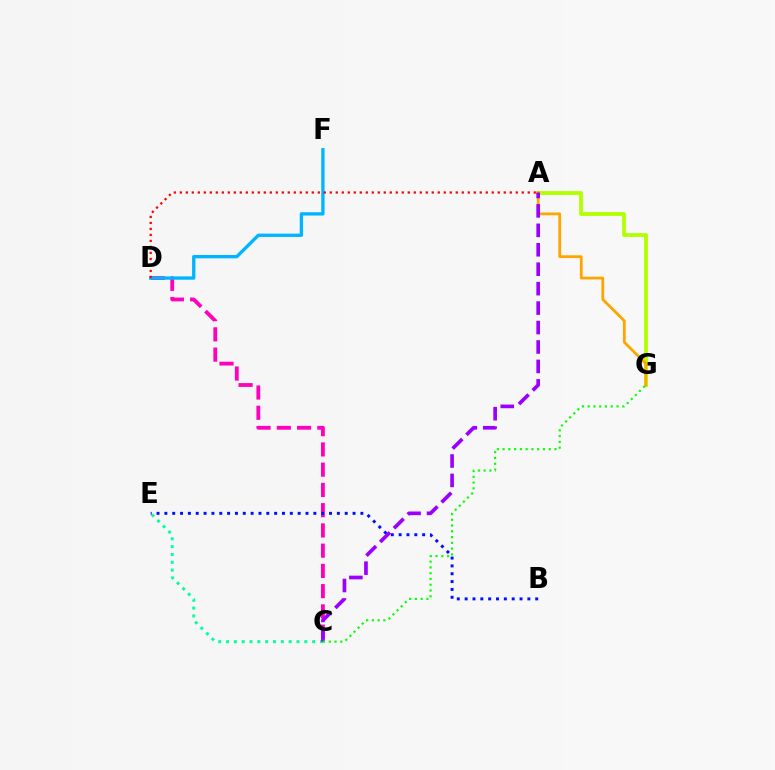{('A', 'G'): [{'color': '#b3ff00', 'line_style': 'solid', 'thickness': 2.74}, {'color': '#ffa500', 'line_style': 'solid', 'thickness': 2.0}], ('C', 'D'): [{'color': '#ff00bd', 'line_style': 'dashed', 'thickness': 2.75}], ('C', 'E'): [{'color': '#00ff9d', 'line_style': 'dotted', 'thickness': 2.13}], ('B', 'E'): [{'color': '#0010ff', 'line_style': 'dotted', 'thickness': 2.13}], ('D', 'F'): [{'color': '#00b5ff', 'line_style': 'solid', 'thickness': 2.4}], ('A', 'D'): [{'color': '#ff0000', 'line_style': 'dotted', 'thickness': 1.63}], ('A', 'C'): [{'color': '#9b00ff', 'line_style': 'dashed', 'thickness': 2.64}], ('C', 'G'): [{'color': '#08ff00', 'line_style': 'dotted', 'thickness': 1.57}]}